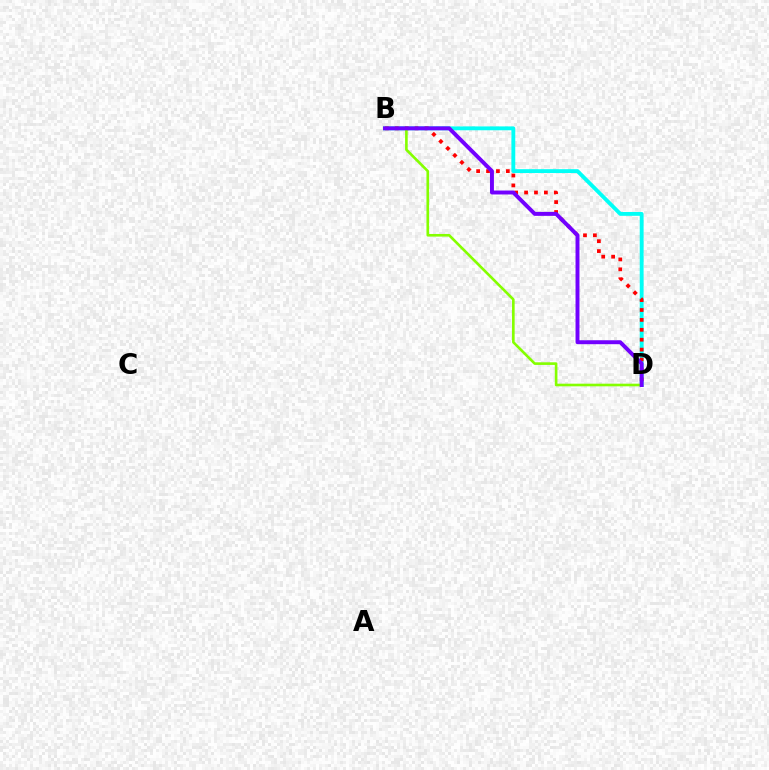{('B', 'D'): [{'color': '#00fff6', 'line_style': 'solid', 'thickness': 2.78}, {'color': '#ff0000', 'line_style': 'dotted', 'thickness': 2.69}, {'color': '#84ff00', 'line_style': 'solid', 'thickness': 1.89}, {'color': '#7200ff', 'line_style': 'solid', 'thickness': 2.84}]}